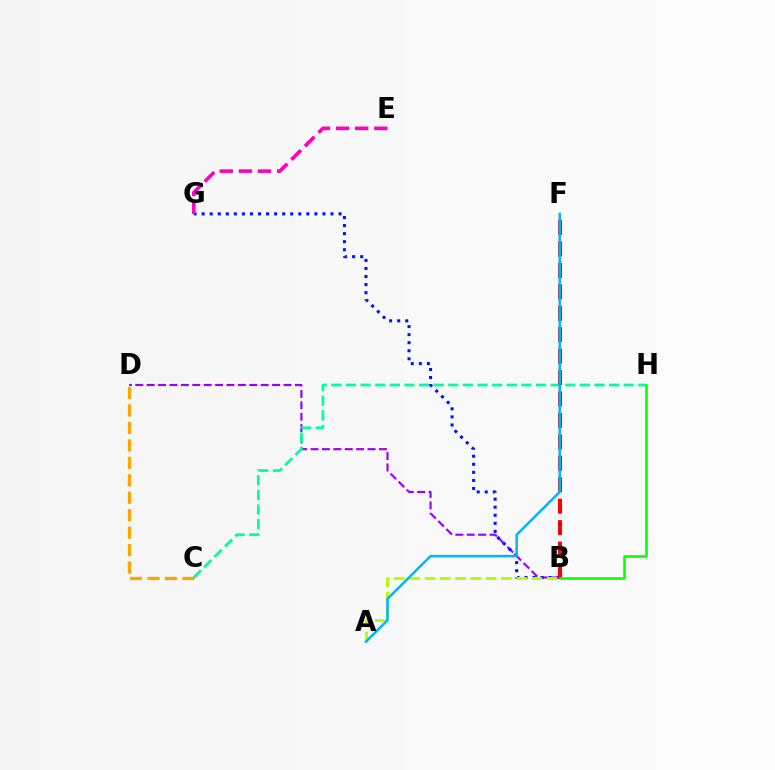{('B', 'D'): [{'color': '#9b00ff', 'line_style': 'dashed', 'thickness': 1.55}], ('C', 'H'): [{'color': '#00ff9d', 'line_style': 'dashed', 'thickness': 1.99}], ('B', 'G'): [{'color': '#0010ff', 'line_style': 'dotted', 'thickness': 2.19}], ('E', 'G'): [{'color': '#ff00bd', 'line_style': 'dashed', 'thickness': 2.6}], ('A', 'B'): [{'color': '#b3ff00', 'line_style': 'dashed', 'thickness': 2.07}], ('B', 'F'): [{'color': '#ff0000', 'line_style': 'dashed', 'thickness': 2.91}], ('A', 'F'): [{'color': '#00b5ff', 'line_style': 'solid', 'thickness': 1.79}], ('B', 'H'): [{'color': '#08ff00', 'line_style': 'solid', 'thickness': 1.85}], ('C', 'D'): [{'color': '#ffa500', 'line_style': 'dashed', 'thickness': 2.37}]}